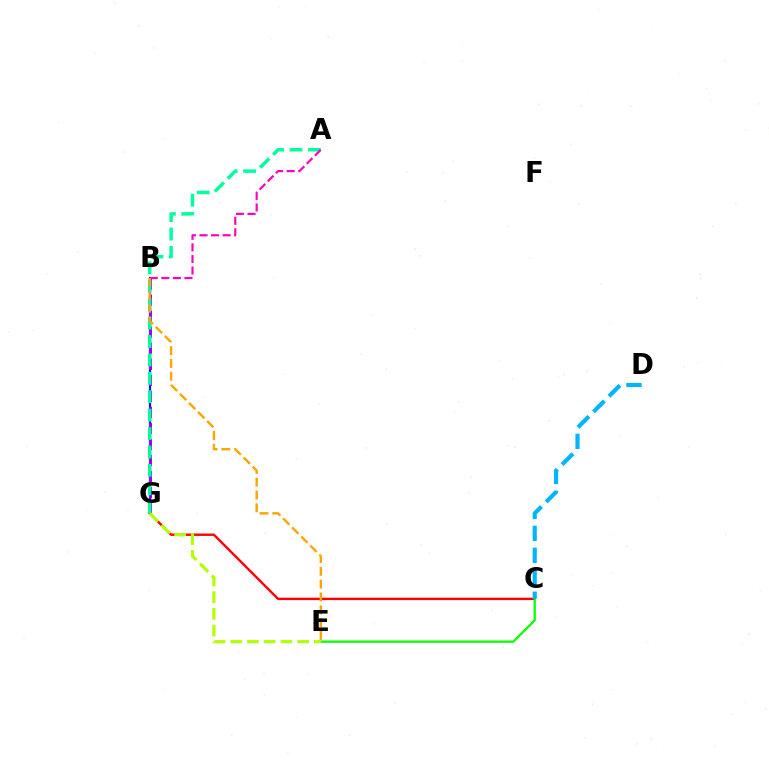{('B', 'G'): [{'color': '#0010ff', 'line_style': 'solid', 'thickness': 1.58}, {'color': '#9b00ff', 'line_style': 'dashed', 'thickness': 2.18}], ('C', 'G'): [{'color': '#ff0000', 'line_style': 'solid', 'thickness': 1.71}], ('A', 'G'): [{'color': '#00ff9d', 'line_style': 'dashed', 'thickness': 2.5}], ('C', 'E'): [{'color': '#08ff00', 'line_style': 'solid', 'thickness': 1.63}], ('C', 'D'): [{'color': '#00b5ff', 'line_style': 'dashed', 'thickness': 2.98}], ('A', 'B'): [{'color': '#ff00bd', 'line_style': 'dashed', 'thickness': 1.57}], ('B', 'E'): [{'color': '#ffa500', 'line_style': 'dashed', 'thickness': 1.74}], ('E', 'G'): [{'color': '#b3ff00', 'line_style': 'dashed', 'thickness': 2.27}]}